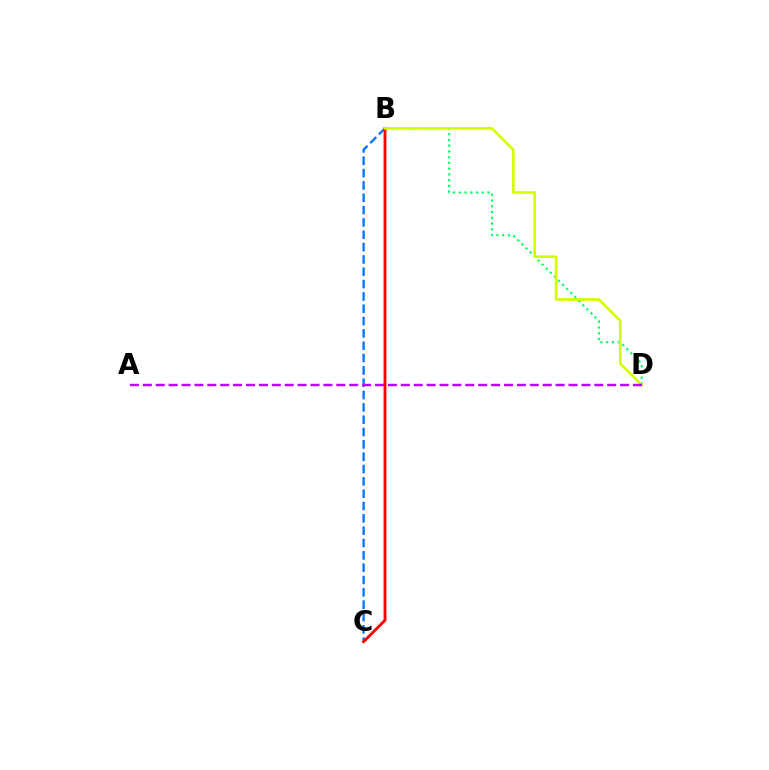{('B', 'C'): [{'color': '#0074ff', 'line_style': 'dashed', 'thickness': 1.68}, {'color': '#ff0000', 'line_style': 'solid', 'thickness': 2.06}], ('B', 'D'): [{'color': '#00ff5c', 'line_style': 'dotted', 'thickness': 1.56}, {'color': '#d1ff00', 'line_style': 'solid', 'thickness': 1.91}], ('A', 'D'): [{'color': '#b900ff', 'line_style': 'dashed', 'thickness': 1.75}]}